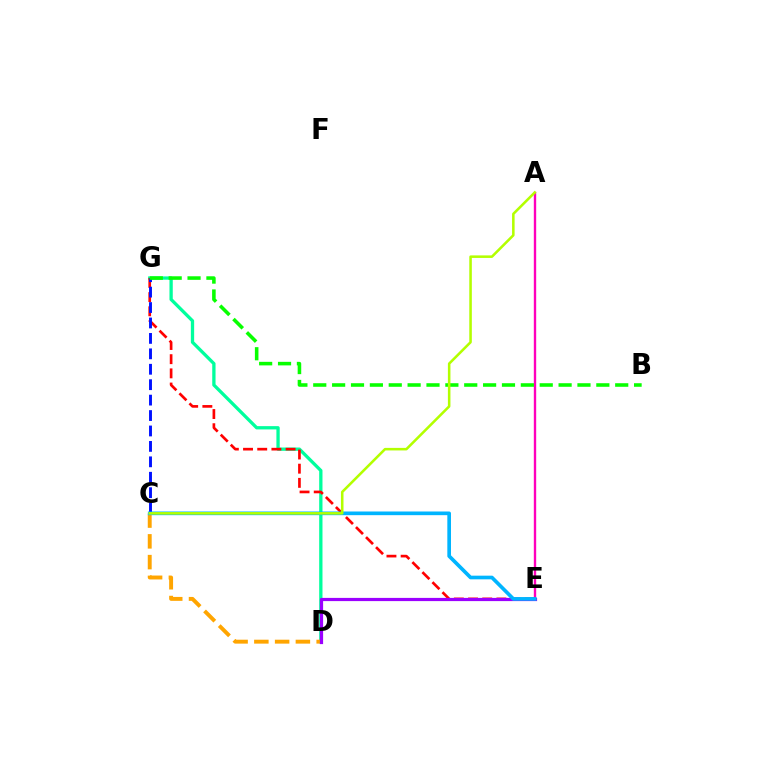{('D', 'G'): [{'color': '#00ff9d', 'line_style': 'solid', 'thickness': 2.37}], ('E', 'G'): [{'color': '#ff0000', 'line_style': 'dashed', 'thickness': 1.93}], ('C', 'D'): [{'color': '#ffa500', 'line_style': 'dashed', 'thickness': 2.82}], ('C', 'G'): [{'color': '#0010ff', 'line_style': 'dashed', 'thickness': 2.1}], ('A', 'E'): [{'color': '#ff00bd', 'line_style': 'solid', 'thickness': 1.71}], ('D', 'E'): [{'color': '#9b00ff', 'line_style': 'solid', 'thickness': 2.3}], ('C', 'E'): [{'color': '#00b5ff', 'line_style': 'solid', 'thickness': 2.64}], ('B', 'G'): [{'color': '#08ff00', 'line_style': 'dashed', 'thickness': 2.56}], ('A', 'C'): [{'color': '#b3ff00', 'line_style': 'solid', 'thickness': 1.84}]}